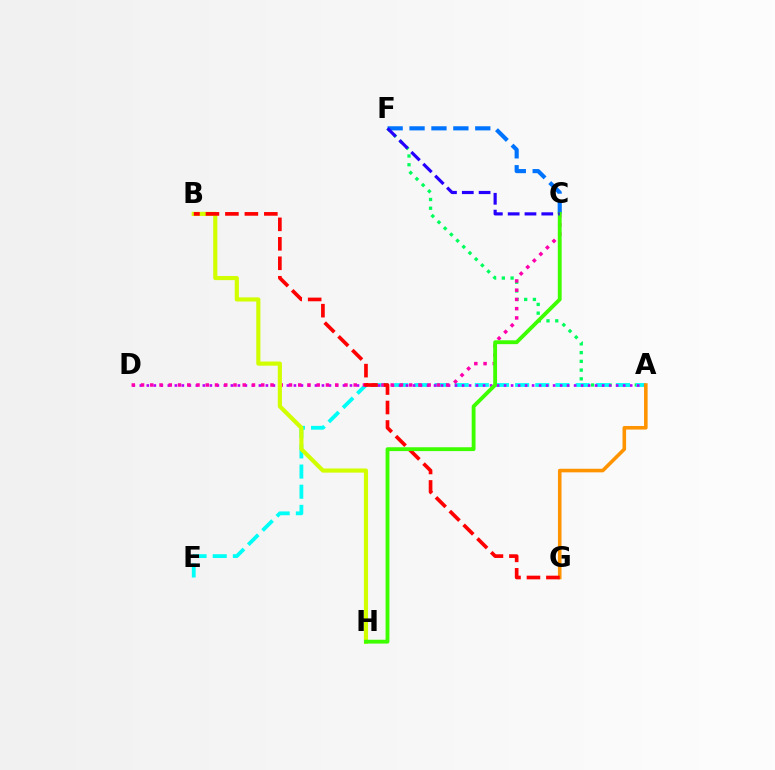{('A', 'F'): [{'color': '#00ff5c', 'line_style': 'dotted', 'thickness': 2.38}], ('A', 'E'): [{'color': '#00fff6', 'line_style': 'dashed', 'thickness': 2.74}], ('A', 'D'): [{'color': '#b900ff', 'line_style': 'dotted', 'thickness': 1.9}], ('A', 'G'): [{'color': '#ff9400', 'line_style': 'solid', 'thickness': 2.58}], ('C', 'F'): [{'color': '#0074ff', 'line_style': 'dashed', 'thickness': 2.98}, {'color': '#2500ff', 'line_style': 'dashed', 'thickness': 2.28}], ('C', 'D'): [{'color': '#ff00ac', 'line_style': 'dotted', 'thickness': 2.51}], ('B', 'H'): [{'color': '#d1ff00', 'line_style': 'solid', 'thickness': 2.99}], ('B', 'G'): [{'color': '#ff0000', 'line_style': 'dashed', 'thickness': 2.64}], ('C', 'H'): [{'color': '#3dff00', 'line_style': 'solid', 'thickness': 2.76}]}